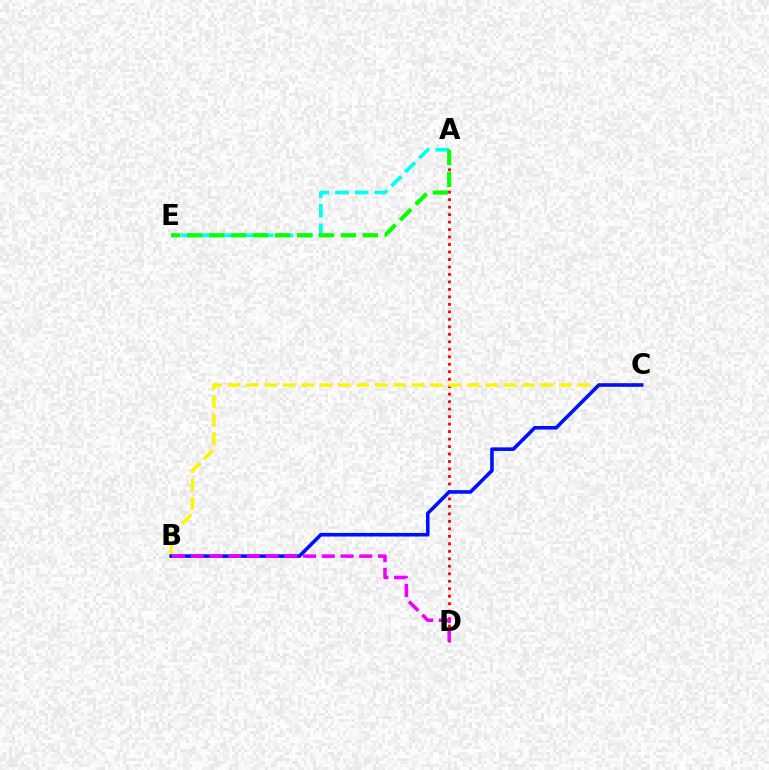{('A', 'D'): [{'color': '#ff0000', 'line_style': 'dotted', 'thickness': 2.03}], ('B', 'C'): [{'color': '#fcf500', 'line_style': 'dashed', 'thickness': 2.5}, {'color': '#0010ff', 'line_style': 'solid', 'thickness': 2.58}], ('B', 'D'): [{'color': '#ee00ff', 'line_style': 'dashed', 'thickness': 2.55}], ('A', 'E'): [{'color': '#00fff6', 'line_style': 'dashed', 'thickness': 2.67}, {'color': '#08ff00', 'line_style': 'dashed', 'thickness': 2.98}]}